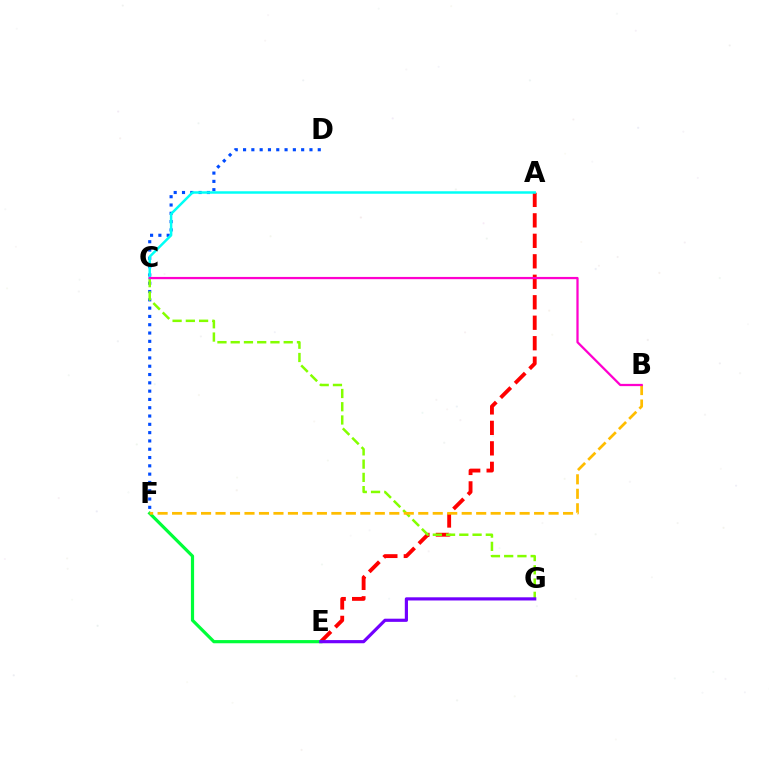{('D', 'F'): [{'color': '#004bff', 'line_style': 'dotted', 'thickness': 2.26}], ('A', 'E'): [{'color': '#ff0000', 'line_style': 'dashed', 'thickness': 2.78}], ('C', 'G'): [{'color': '#84ff00', 'line_style': 'dashed', 'thickness': 1.8}], ('E', 'F'): [{'color': '#00ff39', 'line_style': 'solid', 'thickness': 2.3}], ('E', 'G'): [{'color': '#7200ff', 'line_style': 'solid', 'thickness': 2.28}], ('A', 'C'): [{'color': '#00fff6', 'line_style': 'solid', 'thickness': 1.79}], ('B', 'F'): [{'color': '#ffbd00', 'line_style': 'dashed', 'thickness': 1.97}], ('B', 'C'): [{'color': '#ff00cf', 'line_style': 'solid', 'thickness': 1.63}]}